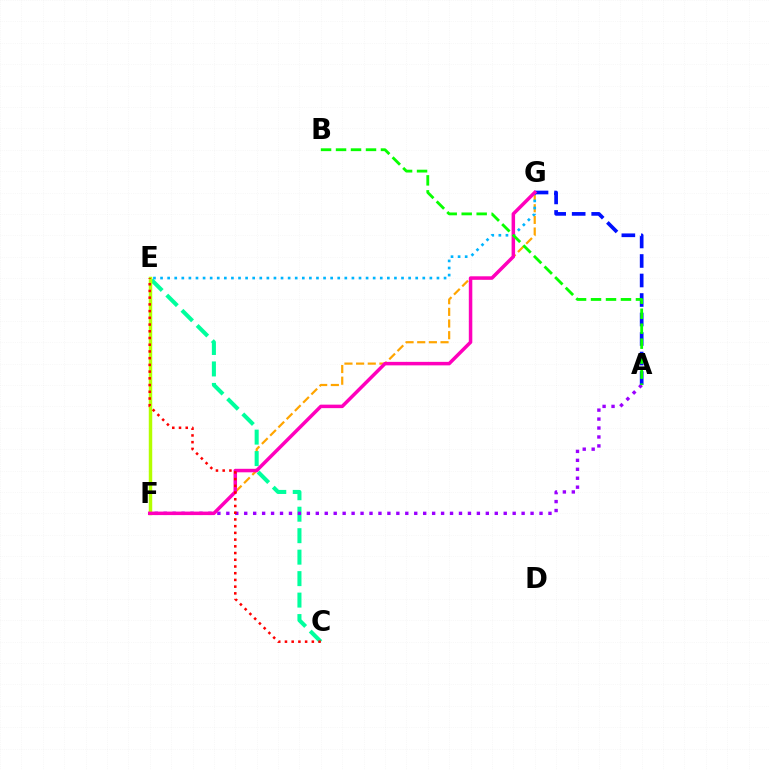{('F', 'G'): [{'color': '#ffa500', 'line_style': 'dashed', 'thickness': 1.58}, {'color': '#ff00bd', 'line_style': 'solid', 'thickness': 2.52}], ('C', 'E'): [{'color': '#00ff9d', 'line_style': 'dashed', 'thickness': 2.92}, {'color': '#ff0000', 'line_style': 'dotted', 'thickness': 1.83}], ('E', 'F'): [{'color': '#b3ff00', 'line_style': 'solid', 'thickness': 2.49}], ('E', 'G'): [{'color': '#00b5ff', 'line_style': 'dotted', 'thickness': 1.93}], ('A', 'F'): [{'color': '#9b00ff', 'line_style': 'dotted', 'thickness': 2.43}], ('A', 'G'): [{'color': '#0010ff', 'line_style': 'dashed', 'thickness': 2.65}], ('A', 'B'): [{'color': '#08ff00', 'line_style': 'dashed', 'thickness': 2.03}]}